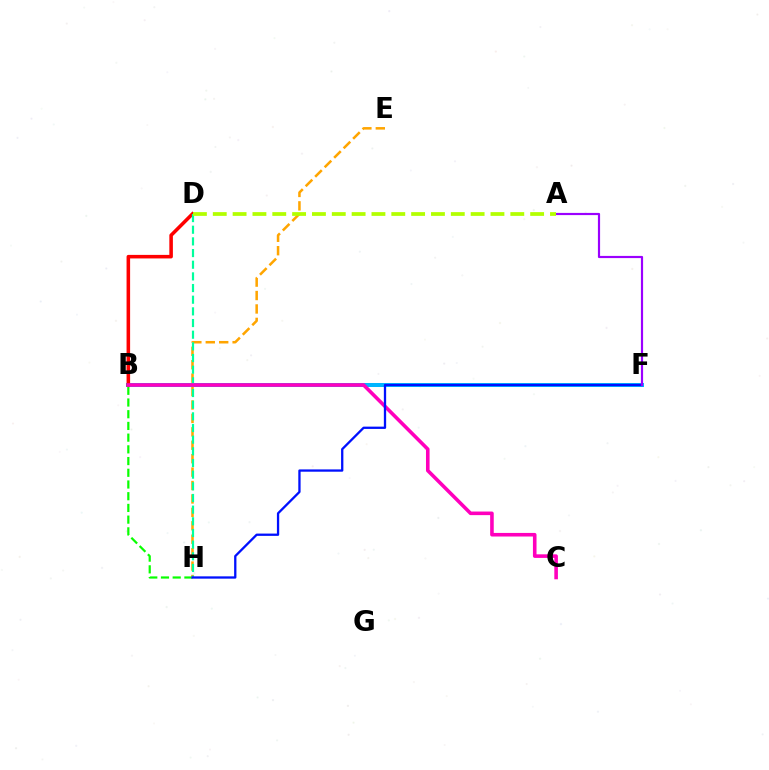{('B', 'F'): [{'color': '#00b5ff', 'line_style': 'solid', 'thickness': 2.89}], ('B', 'H'): [{'color': '#08ff00', 'line_style': 'dashed', 'thickness': 1.59}], ('E', 'H'): [{'color': '#ffa500', 'line_style': 'dashed', 'thickness': 1.82}], ('B', 'D'): [{'color': '#ff0000', 'line_style': 'solid', 'thickness': 2.55}], ('D', 'H'): [{'color': '#00ff9d', 'line_style': 'dashed', 'thickness': 1.58}], ('B', 'C'): [{'color': '#ff00bd', 'line_style': 'solid', 'thickness': 2.58}], ('F', 'H'): [{'color': '#0010ff', 'line_style': 'solid', 'thickness': 1.65}], ('A', 'F'): [{'color': '#9b00ff', 'line_style': 'solid', 'thickness': 1.57}], ('A', 'D'): [{'color': '#b3ff00', 'line_style': 'dashed', 'thickness': 2.69}]}